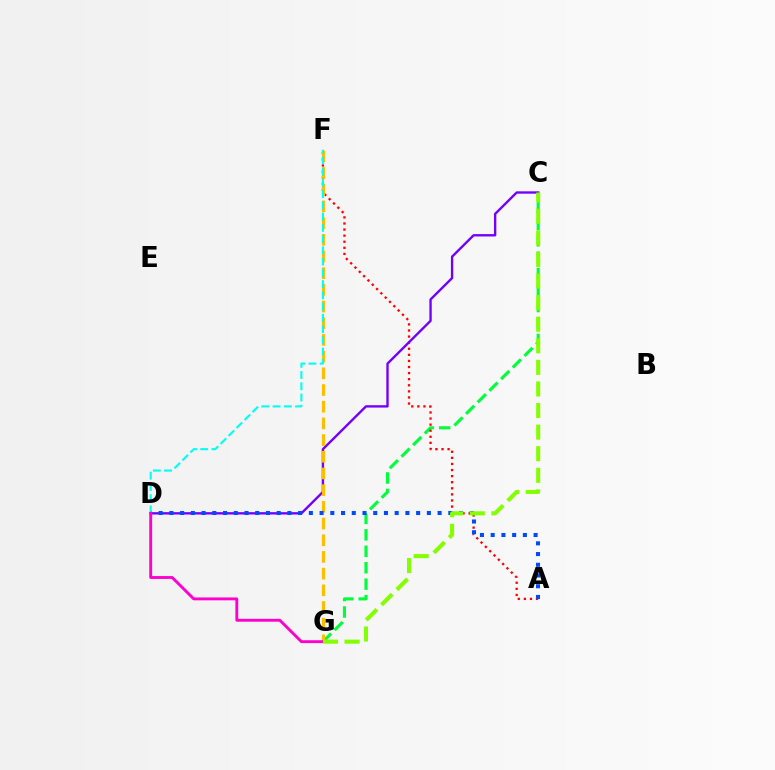{('C', 'G'): [{'color': '#00ff39', 'line_style': 'dashed', 'thickness': 2.23}, {'color': '#84ff00', 'line_style': 'dashed', 'thickness': 2.93}], ('A', 'F'): [{'color': '#ff0000', 'line_style': 'dotted', 'thickness': 1.65}], ('C', 'D'): [{'color': '#7200ff', 'line_style': 'solid', 'thickness': 1.7}], ('F', 'G'): [{'color': '#ffbd00', 'line_style': 'dashed', 'thickness': 2.27}], ('A', 'D'): [{'color': '#004bff', 'line_style': 'dotted', 'thickness': 2.91}], ('D', 'F'): [{'color': '#00fff6', 'line_style': 'dashed', 'thickness': 1.53}], ('D', 'G'): [{'color': '#ff00cf', 'line_style': 'solid', 'thickness': 2.07}]}